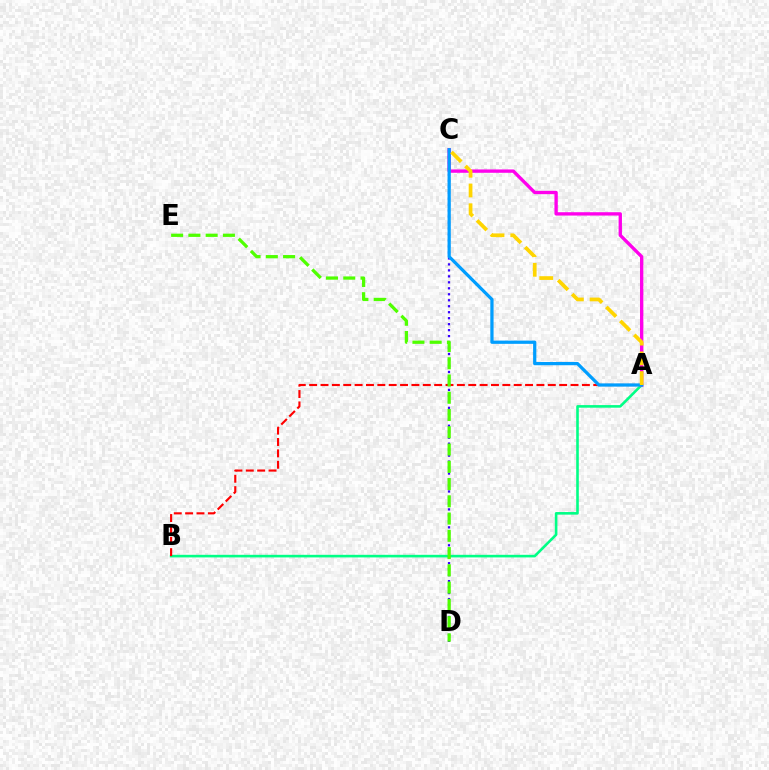{('A', 'B'): [{'color': '#00ff86', 'line_style': 'solid', 'thickness': 1.87}, {'color': '#ff0000', 'line_style': 'dashed', 'thickness': 1.54}], ('C', 'D'): [{'color': '#3700ff', 'line_style': 'dotted', 'thickness': 1.62}], ('A', 'C'): [{'color': '#ff00ed', 'line_style': 'solid', 'thickness': 2.4}, {'color': '#009eff', 'line_style': 'solid', 'thickness': 2.33}, {'color': '#ffd500', 'line_style': 'dashed', 'thickness': 2.68}], ('D', 'E'): [{'color': '#4fff00', 'line_style': 'dashed', 'thickness': 2.34}]}